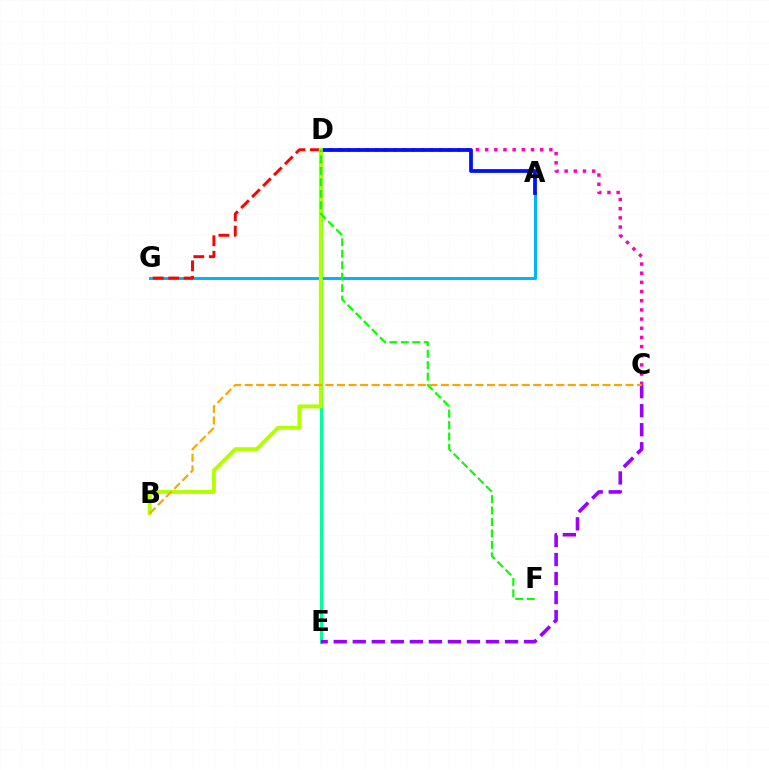{('D', 'E'): [{'color': '#00ff9d', 'line_style': 'solid', 'thickness': 2.19}], ('C', 'D'): [{'color': '#ff00bd', 'line_style': 'dotted', 'thickness': 2.49}], ('A', 'G'): [{'color': '#00b5ff', 'line_style': 'solid', 'thickness': 2.15}], ('C', 'E'): [{'color': '#9b00ff', 'line_style': 'dashed', 'thickness': 2.59}], ('D', 'G'): [{'color': '#ff0000', 'line_style': 'dashed', 'thickness': 2.11}], ('A', 'D'): [{'color': '#0010ff', 'line_style': 'solid', 'thickness': 2.72}], ('B', 'D'): [{'color': '#b3ff00', 'line_style': 'solid', 'thickness': 2.84}], ('D', 'F'): [{'color': '#08ff00', 'line_style': 'dashed', 'thickness': 1.56}], ('B', 'C'): [{'color': '#ffa500', 'line_style': 'dashed', 'thickness': 1.57}]}